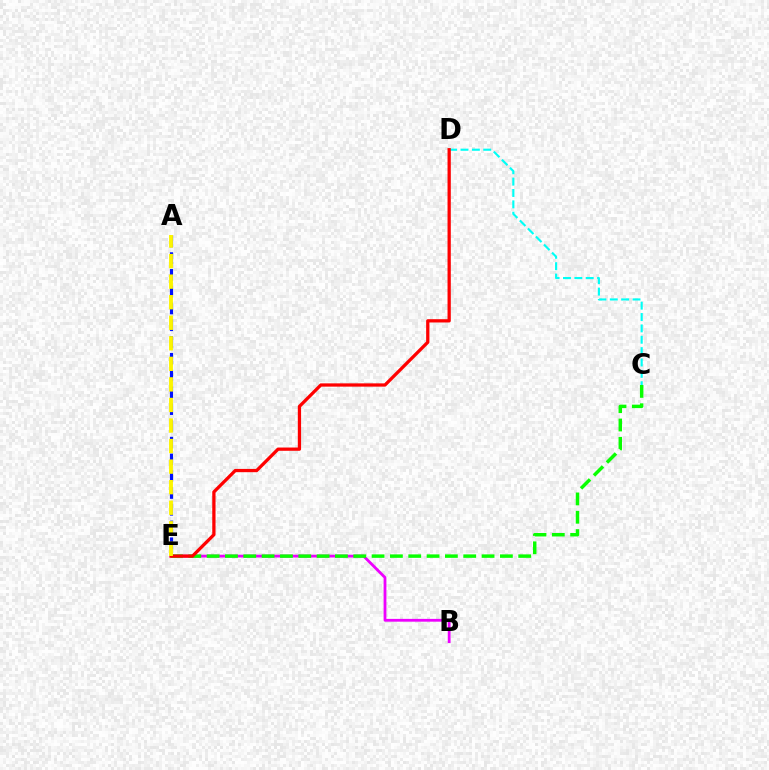{('B', 'E'): [{'color': '#ee00ff', 'line_style': 'solid', 'thickness': 2.02}], ('C', 'E'): [{'color': '#08ff00', 'line_style': 'dashed', 'thickness': 2.49}], ('C', 'D'): [{'color': '#00fff6', 'line_style': 'dashed', 'thickness': 1.54}], ('A', 'E'): [{'color': '#0010ff', 'line_style': 'dashed', 'thickness': 2.28}, {'color': '#fcf500', 'line_style': 'dashed', 'thickness': 2.79}], ('D', 'E'): [{'color': '#ff0000', 'line_style': 'solid', 'thickness': 2.35}]}